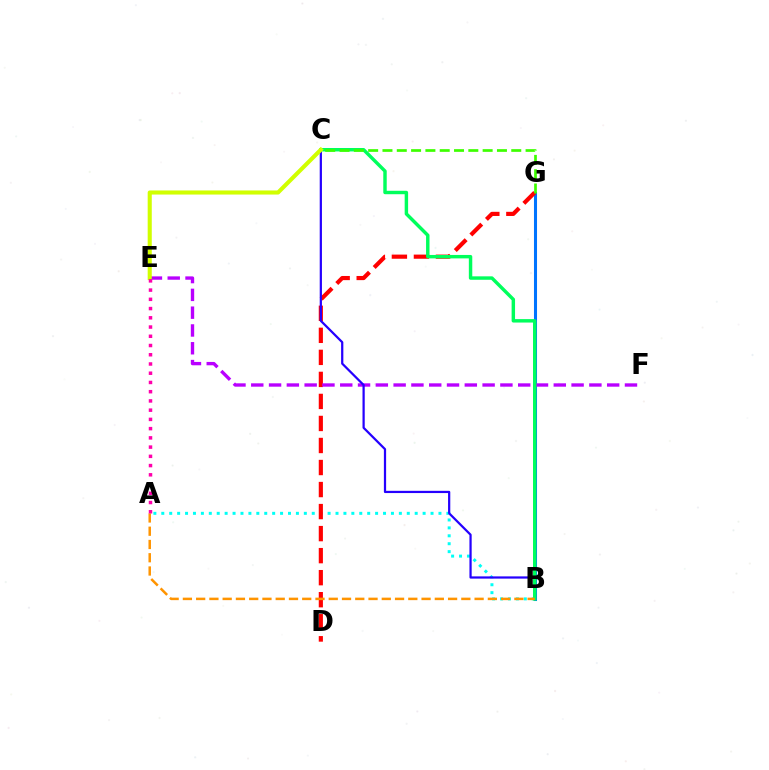{('A', 'B'): [{'color': '#00fff6', 'line_style': 'dotted', 'thickness': 2.15}, {'color': '#ff9400', 'line_style': 'dashed', 'thickness': 1.8}], ('B', 'G'): [{'color': '#0074ff', 'line_style': 'solid', 'thickness': 2.2}], ('D', 'G'): [{'color': '#ff0000', 'line_style': 'dashed', 'thickness': 2.99}], ('E', 'F'): [{'color': '#b900ff', 'line_style': 'dashed', 'thickness': 2.42}], ('B', 'C'): [{'color': '#2500ff', 'line_style': 'solid', 'thickness': 1.61}, {'color': '#00ff5c', 'line_style': 'solid', 'thickness': 2.47}], ('C', 'E'): [{'color': '#d1ff00', 'line_style': 'solid', 'thickness': 2.95}], ('C', 'G'): [{'color': '#3dff00', 'line_style': 'dashed', 'thickness': 1.94}], ('A', 'E'): [{'color': '#ff00ac', 'line_style': 'dotted', 'thickness': 2.51}]}